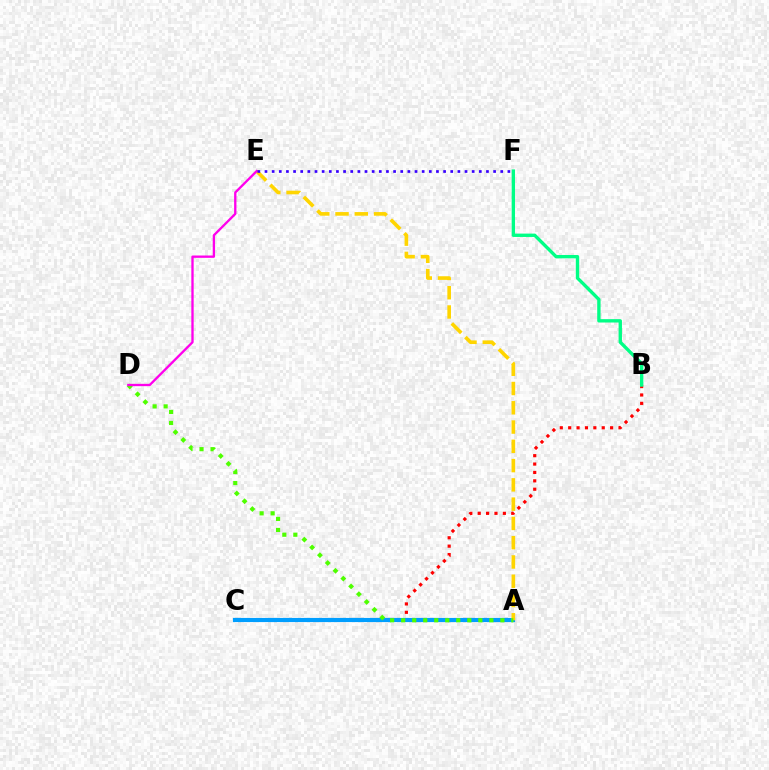{('B', 'C'): [{'color': '#ff0000', 'line_style': 'dotted', 'thickness': 2.28}], ('A', 'C'): [{'color': '#009eff', 'line_style': 'solid', 'thickness': 3.0}], ('A', 'E'): [{'color': '#ffd500', 'line_style': 'dashed', 'thickness': 2.62}], ('A', 'D'): [{'color': '#4fff00', 'line_style': 'dotted', 'thickness': 2.99}], ('B', 'F'): [{'color': '#00ff86', 'line_style': 'solid', 'thickness': 2.42}], ('D', 'E'): [{'color': '#ff00ed', 'line_style': 'solid', 'thickness': 1.68}], ('E', 'F'): [{'color': '#3700ff', 'line_style': 'dotted', 'thickness': 1.94}]}